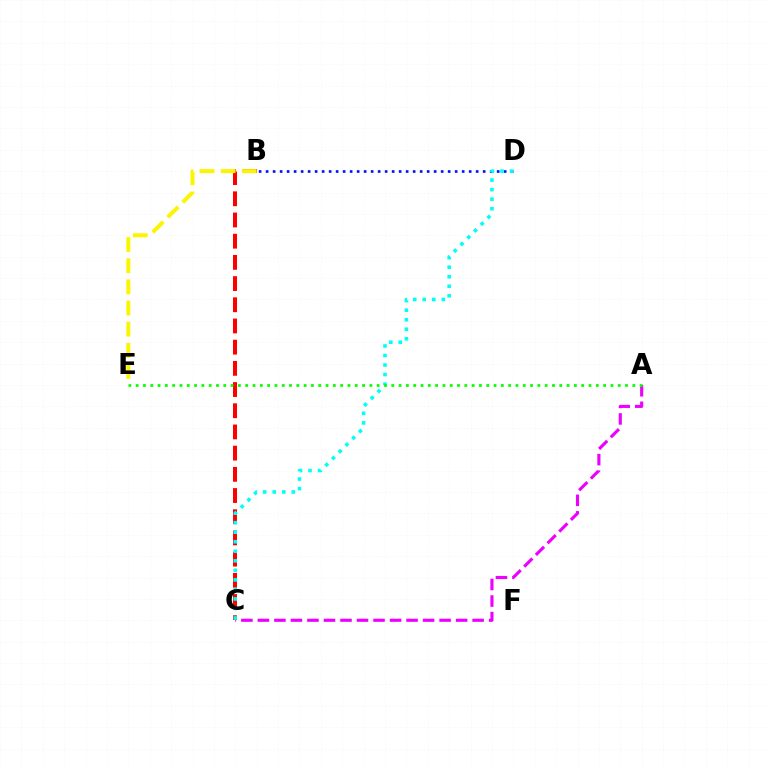{('B', 'D'): [{'color': '#0010ff', 'line_style': 'dotted', 'thickness': 1.9}], ('A', 'C'): [{'color': '#ee00ff', 'line_style': 'dashed', 'thickness': 2.24}], ('B', 'C'): [{'color': '#ff0000', 'line_style': 'dashed', 'thickness': 2.88}], ('C', 'D'): [{'color': '#00fff6', 'line_style': 'dotted', 'thickness': 2.59}], ('B', 'E'): [{'color': '#fcf500', 'line_style': 'dashed', 'thickness': 2.87}], ('A', 'E'): [{'color': '#08ff00', 'line_style': 'dotted', 'thickness': 1.98}]}